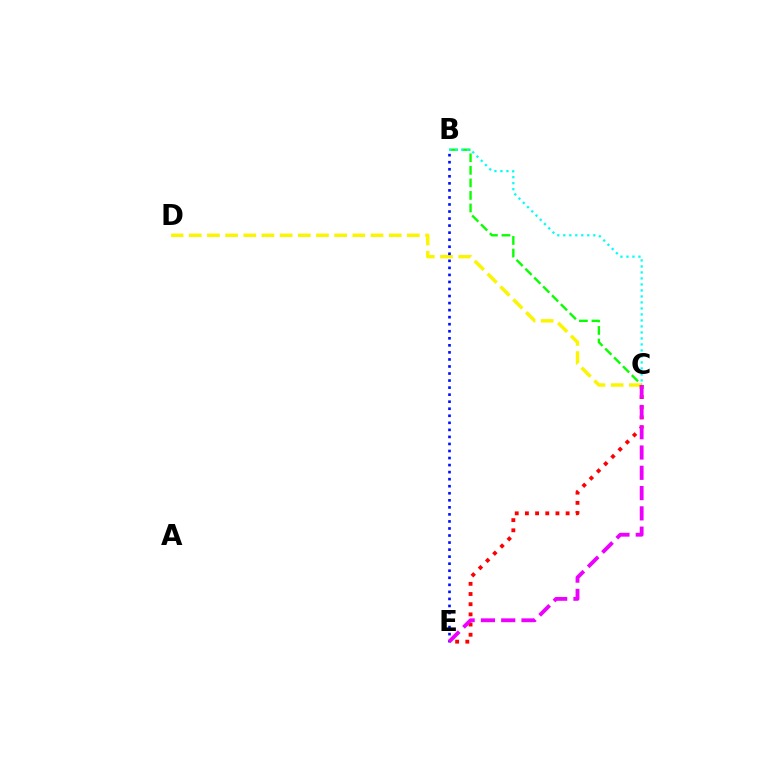{('B', 'C'): [{'color': '#08ff00', 'line_style': 'dashed', 'thickness': 1.7}, {'color': '#00fff6', 'line_style': 'dotted', 'thickness': 1.63}], ('C', 'D'): [{'color': '#fcf500', 'line_style': 'dashed', 'thickness': 2.47}], ('C', 'E'): [{'color': '#ff0000', 'line_style': 'dotted', 'thickness': 2.77}, {'color': '#ee00ff', 'line_style': 'dashed', 'thickness': 2.75}], ('B', 'E'): [{'color': '#0010ff', 'line_style': 'dotted', 'thickness': 1.91}]}